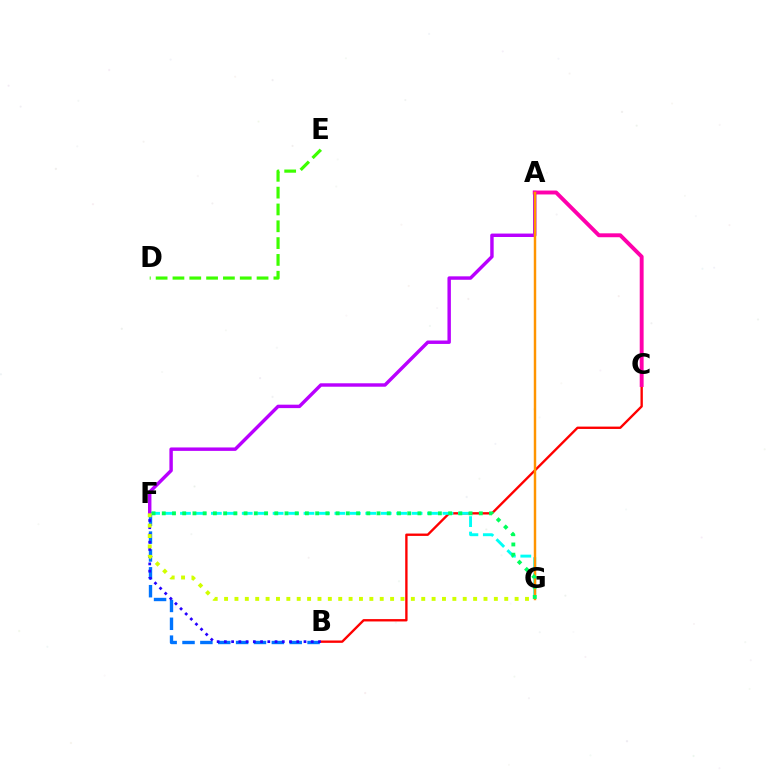{('B', 'F'): [{'color': '#0074ff', 'line_style': 'dashed', 'thickness': 2.43}, {'color': '#2500ff', 'line_style': 'dotted', 'thickness': 1.97}], ('B', 'C'): [{'color': '#ff0000', 'line_style': 'solid', 'thickness': 1.7}], ('F', 'G'): [{'color': '#00fff6', 'line_style': 'dashed', 'thickness': 2.1}, {'color': '#00ff5c', 'line_style': 'dotted', 'thickness': 2.78}, {'color': '#d1ff00', 'line_style': 'dotted', 'thickness': 2.82}], ('A', 'F'): [{'color': '#b900ff', 'line_style': 'solid', 'thickness': 2.47}], ('D', 'E'): [{'color': '#3dff00', 'line_style': 'dashed', 'thickness': 2.29}], ('A', 'C'): [{'color': '#ff00ac', 'line_style': 'solid', 'thickness': 2.81}], ('A', 'G'): [{'color': '#ff9400', 'line_style': 'solid', 'thickness': 1.77}]}